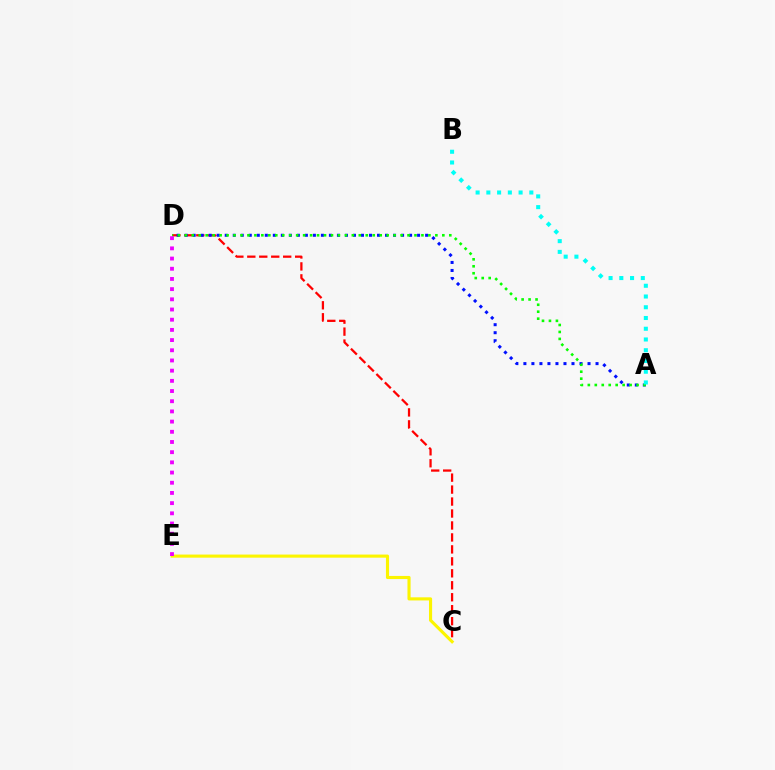{('C', 'D'): [{'color': '#ff0000', 'line_style': 'dashed', 'thickness': 1.63}], ('A', 'D'): [{'color': '#0010ff', 'line_style': 'dotted', 'thickness': 2.18}, {'color': '#08ff00', 'line_style': 'dotted', 'thickness': 1.89}], ('C', 'E'): [{'color': '#fcf500', 'line_style': 'solid', 'thickness': 2.24}], ('D', 'E'): [{'color': '#ee00ff', 'line_style': 'dotted', 'thickness': 2.77}], ('A', 'B'): [{'color': '#00fff6', 'line_style': 'dotted', 'thickness': 2.92}]}